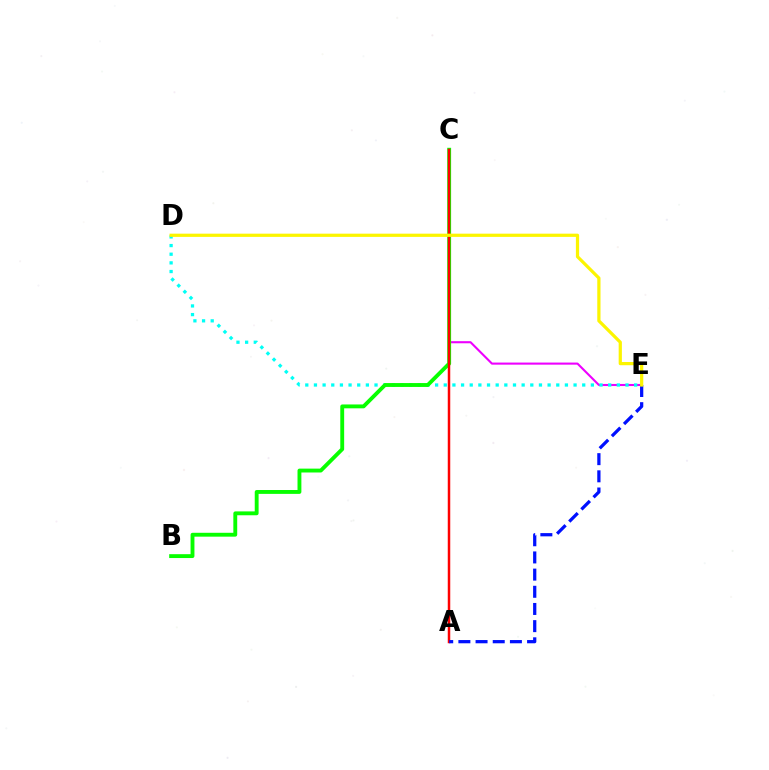{('C', 'E'): [{'color': '#ee00ff', 'line_style': 'solid', 'thickness': 1.51}], ('D', 'E'): [{'color': '#00fff6', 'line_style': 'dotted', 'thickness': 2.35}, {'color': '#fcf500', 'line_style': 'solid', 'thickness': 2.32}], ('B', 'C'): [{'color': '#08ff00', 'line_style': 'solid', 'thickness': 2.78}], ('A', 'C'): [{'color': '#ff0000', 'line_style': 'solid', 'thickness': 1.8}], ('A', 'E'): [{'color': '#0010ff', 'line_style': 'dashed', 'thickness': 2.33}]}